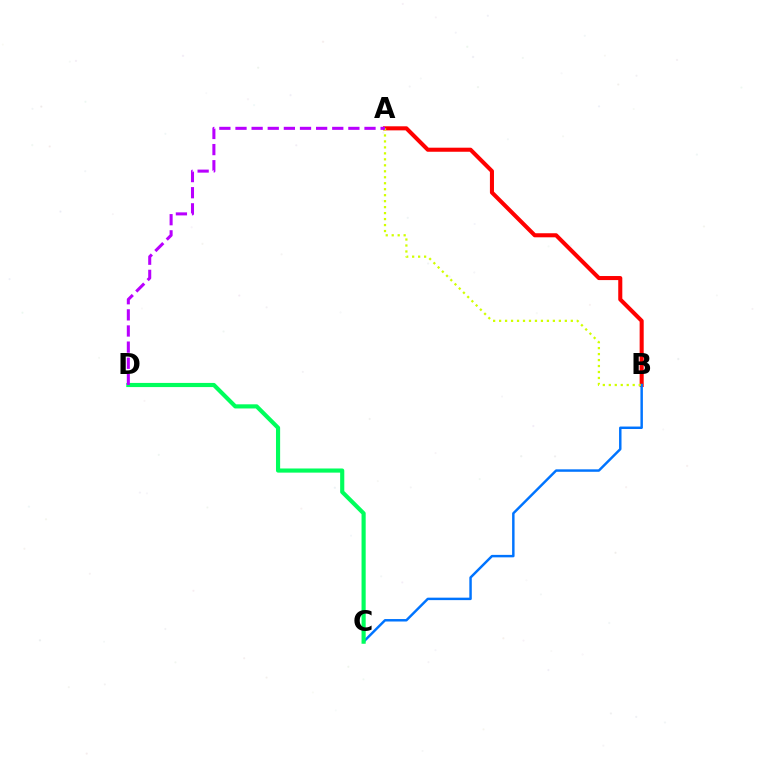{('A', 'B'): [{'color': '#ff0000', 'line_style': 'solid', 'thickness': 2.92}, {'color': '#d1ff00', 'line_style': 'dotted', 'thickness': 1.62}], ('B', 'C'): [{'color': '#0074ff', 'line_style': 'solid', 'thickness': 1.77}], ('C', 'D'): [{'color': '#00ff5c', 'line_style': 'solid', 'thickness': 2.98}], ('A', 'D'): [{'color': '#b900ff', 'line_style': 'dashed', 'thickness': 2.19}]}